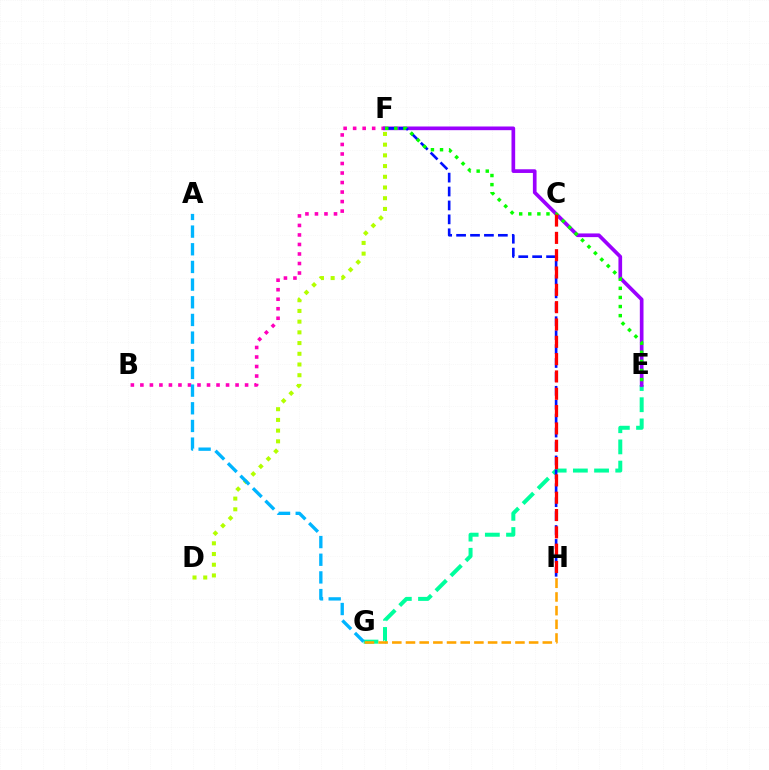{('E', 'G'): [{'color': '#00ff9d', 'line_style': 'dashed', 'thickness': 2.88}], ('G', 'H'): [{'color': '#ffa500', 'line_style': 'dashed', 'thickness': 1.86}], ('D', 'F'): [{'color': '#b3ff00', 'line_style': 'dotted', 'thickness': 2.91}], ('B', 'F'): [{'color': '#ff00bd', 'line_style': 'dotted', 'thickness': 2.59}], ('E', 'F'): [{'color': '#9b00ff', 'line_style': 'solid', 'thickness': 2.65}, {'color': '#08ff00', 'line_style': 'dotted', 'thickness': 2.47}], ('A', 'G'): [{'color': '#00b5ff', 'line_style': 'dashed', 'thickness': 2.4}], ('F', 'H'): [{'color': '#0010ff', 'line_style': 'dashed', 'thickness': 1.89}], ('C', 'H'): [{'color': '#ff0000', 'line_style': 'dashed', 'thickness': 2.35}]}